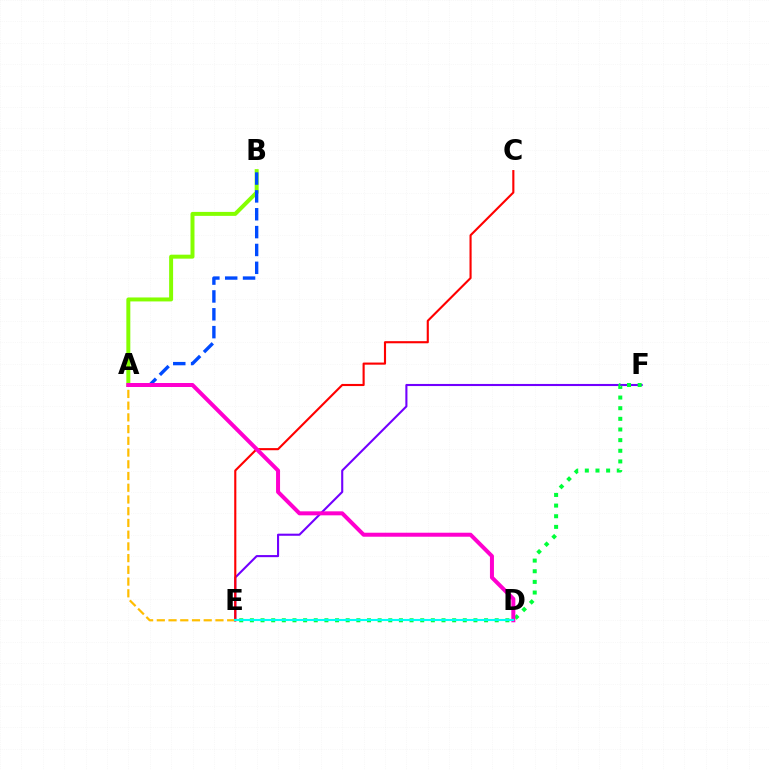{('E', 'F'): [{'color': '#7200ff', 'line_style': 'solid', 'thickness': 1.51}, {'color': '#00ff39', 'line_style': 'dotted', 'thickness': 2.89}], ('A', 'B'): [{'color': '#84ff00', 'line_style': 'solid', 'thickness': 2.86}, {'color': '#004bff', 'line_style': 'dashed', 'thickness': 2.43}], ('A', 'E'): [{'color': '#ffbd00', 'line_style': 'dashed', 'thickness': 1.59}], ('C', 'E'): [{'color': '#ff0000', 'line_style': 'solid', 'thickness': 1.53}], ('A', 'D'): [{'color': '#ff00cf', 'line_style': 'solid', 'thickness': 2.88}], ('D', 'E'): [{'color': '#00fff6', 'line_style': 'solid', 'thickness': 1.54}]}